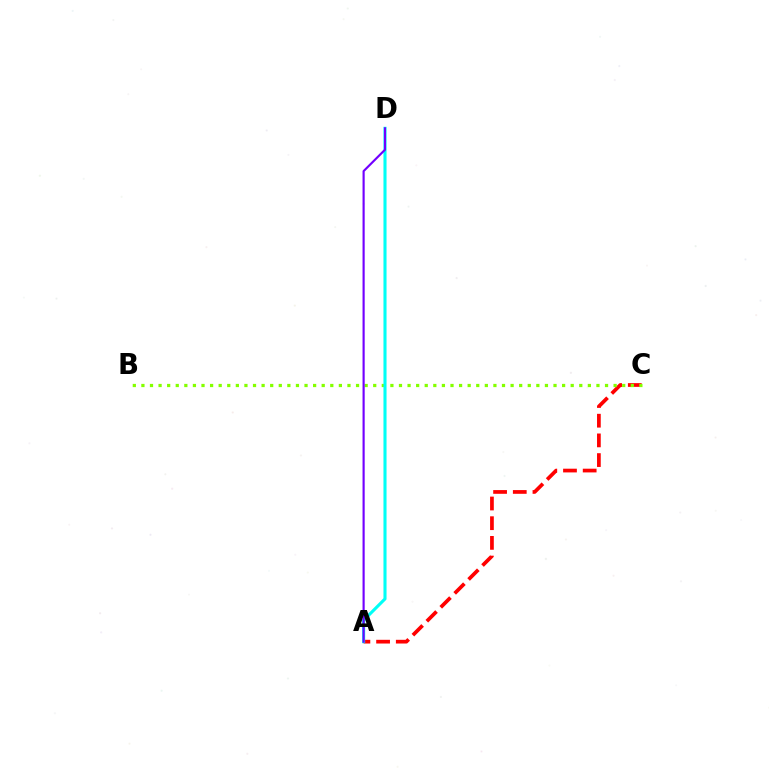{('A', 'C'): [{'color': '#ff0000', 'line_style': 'dashed', 'thickness': 2.67}], ('B', 'C'): [{'color': '#84ff00', 'line_style': 'dotted', 'thickness': 2.33}], ('A', 'D'): [{'color': '#00fff6', 'line_style': 'solid', 'thickness': 2.22}, {'color': '#7200ff', 'line_style': 'solid', 'thickness': 1.55}]}